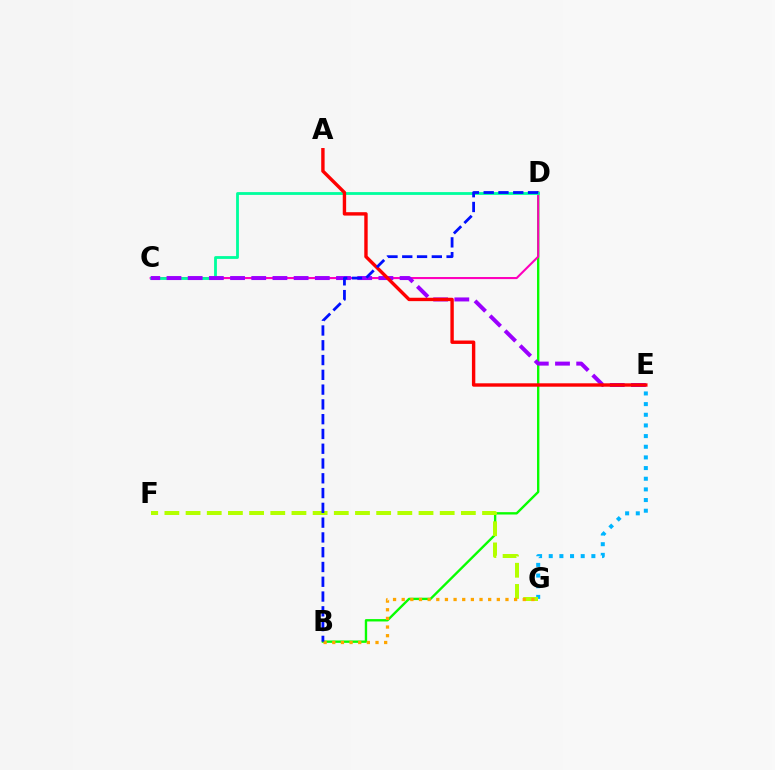{('B', 'D'): [{'color': '#08ff00', 'line_style': 'solid', 'thickness': 1.7}, {'color': '#0010ff', 'line_style': 'dashed', 'thickness': 2.01}], ('E', 'G'): [{'color': '#00b5ff', 'line_style': 'dotted', 'thickness': 2.9}], ('F', 'G'): [{'color': '#b3ff00', 'line_style': 'dashed', 'thickness': 2.88}], ('C', 'D'): [{'color': '#ff00bd', 'line_style': 'solid', 'thickness': 1.5}, {'color': '#00ff9d', 'line_style': 'solid', 'thickness': 2.03}], ('B', 'G'): [{'color': '#ffa500', 'line_style': 'dotted', 'thickness': 2.35}], ('C', 'E'): [{'color': '#9b00ff', 'line_style': 'dashed', 'thickness': 2.88}], ('A', 'E'): [{'color': '#ff0000', 'line_style': 'solid', 'thickness': 2.44}]}